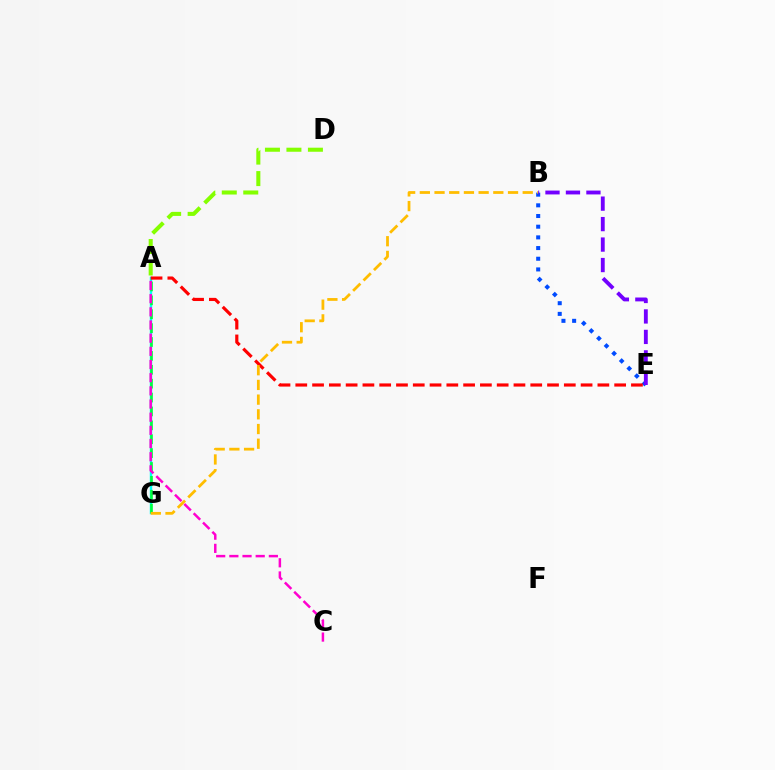{('A', 'G'): [{'color': '#00fff6', 'line_style': 'solid', 'thickness': 1.75}, {'color': '#00ff39', 'line_style': 'dashed', 'thickness': 1.89}], ('B', 'E'): [{'color': '#004bff', 'line_style': 'dotted', 'thickness': 2.9}, {'color': '#7200ff', 'line_style': 'dashed', 'thickness': 2.78}], ('A', 'E'): [{'color': '#ff0000', 'line_style': 'dashed', 'thickness': 2.28}], ('A', 'D'): [{'color': '#84ff00', 'line_style': 'dashed', 'thickness': 2.92}], ('B', 'G'): [{'color': '#ffbd00', 'line_style': 'dashed', 'thickness': 2.0}], ('A', 'C'): [{'color': '#ff00cf', 'line_style': 'dashed', 'thickness': 1.79}]}